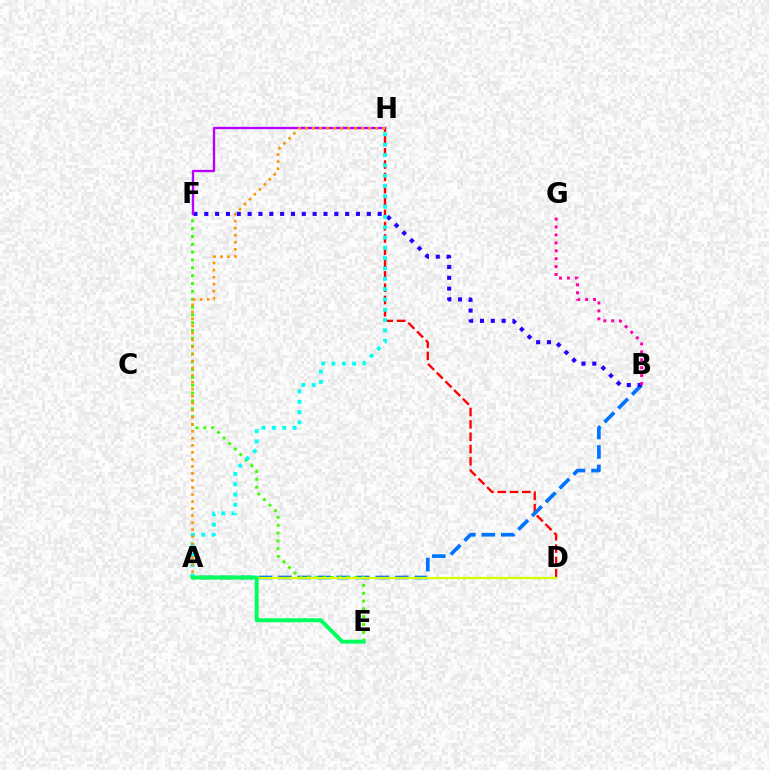{('D', 'H'): [{'color': '#ff0000', 'line_style': 'dashed', 'thickness': 1.67}], ('A', 'B'): [{'color': '#0074ff', 'line_style': 'dashed', 'thickness': 2.64}], ('B', 'F'): [{'color': '#2500ff', 'line_style': 'dotted', 'thickness': 2.94}], ('E', 'F'): [{'color': '#3dff00', 'line_style': 'dotted', 'thickness': 2.13}], ('B', 'G'): [{'color': '#ff00ac', 'line_style': 'dotted', 'thickness': 2.15}], ('A', 'H'): [{'color': '#00fff6', 'line_style': 'dotted', 'thickness': 2.8}, {'color': '#ff9400', 'line_style': 'dotted', 'thickness': 1.91}], ('F', 'H'): [{'color': '#b900ff', 'line_style': 'solid', 'thickness': 1.69}], ('A', 'D'): [{'color': '#d1ff00', 'line_style': 'solid', 'thickness': 1.62}], ('A', 'E'): [{'color': '#00ff5c', 'line_style': 'solid', 'thickness': 2.86}]}